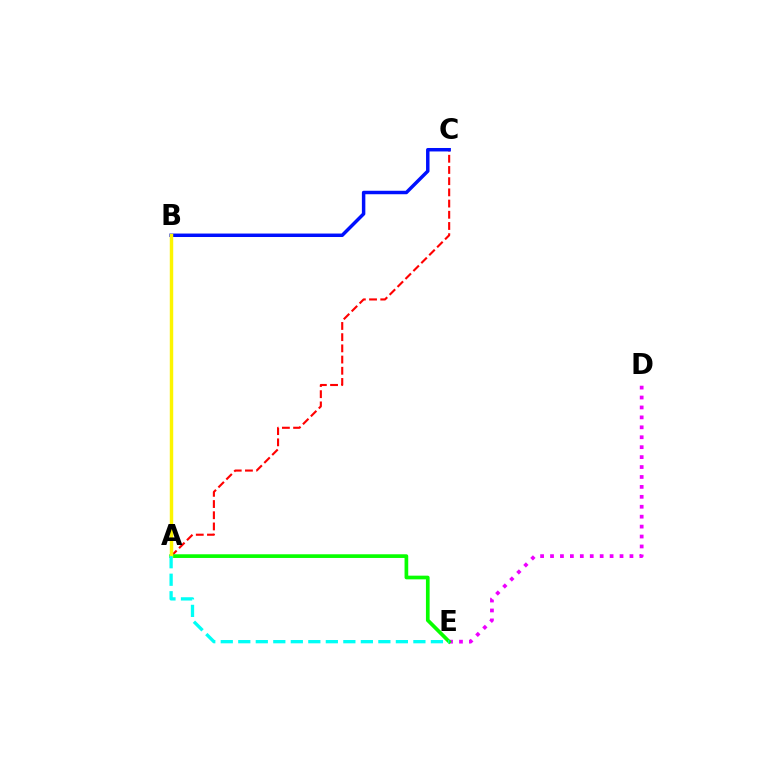{('D', 'E'): [{'color': '#ee00ff', 'line_style': 'dotted', 'thickness': 2.7}], ('A', 'C'): [{'color': '#ff0000', 'line_style': 'dashed', 'thickness': 1.52}], ('A', 'E'): [{'color': '#08ff00', 'line_style': 'solid', 'thickness': 2.65}, {'color': '#00fff6', 'line_style': 'dashed', 'thickness': 2.38}], ('B', 'C'): [{'color': '#0010ff', 'line_style': 'solid', 'thickness': 2.5}], ('A', 'B'): [{'color': '#fcf500', 'line_style': 'solid', 'thickness': 2.47}]}